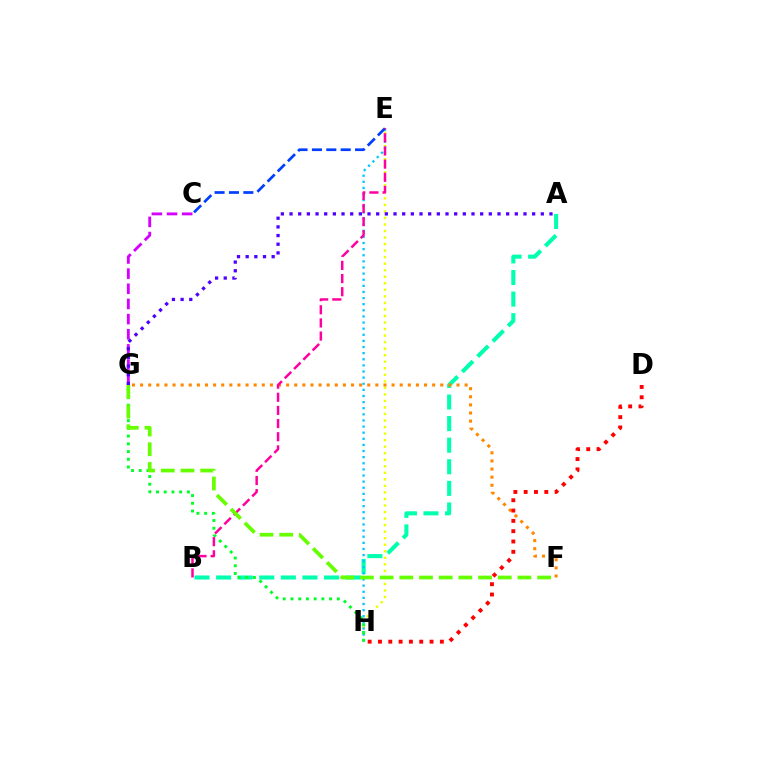{('A', 'B'): [{'color': '#00ffaf', 'line_style': 'dashed', 'thickness': 2.93}], ('E', 'H'): [{'color': '#eeff00', 'line_style': 'dotted', 'thickness': 1.78}, {'color': '#00c7ff', 'line_style': 'dotted', 'thickness': 1.66}], ('G', 'H'): [{'color': '#00ff27', 'line_style': 'dotted', 'thickness': 2.1}], ('C', 'G'): [{'color': '#d600ff', 'line_style': 'dashed', 'thickness': 2.06}], ('A', 'G'): [{'color': '#4f00ff', 'line_style': 'dotted', 'thickness': 2.35}], ('C', 'E'): [{'color': '#003fff', 'line_style': 'dashed', 'thickness': 1.95}], ('F', 'G'): [{'color': '#ff8800', 'line_style': 'dotted', 'thickness': 2.2}, {'color': '#66ff00', 'line_style': 'dashed', 'thickness': 2.67}], ('B', 'E'): [{'color': '#ff00a0', 'line_style': 'dashed', 'thickness': 1.79}], ('D', 'H'): [{'color': '#ff0000', 'line_style': 'dotted', 'thickness': 2.8}]}